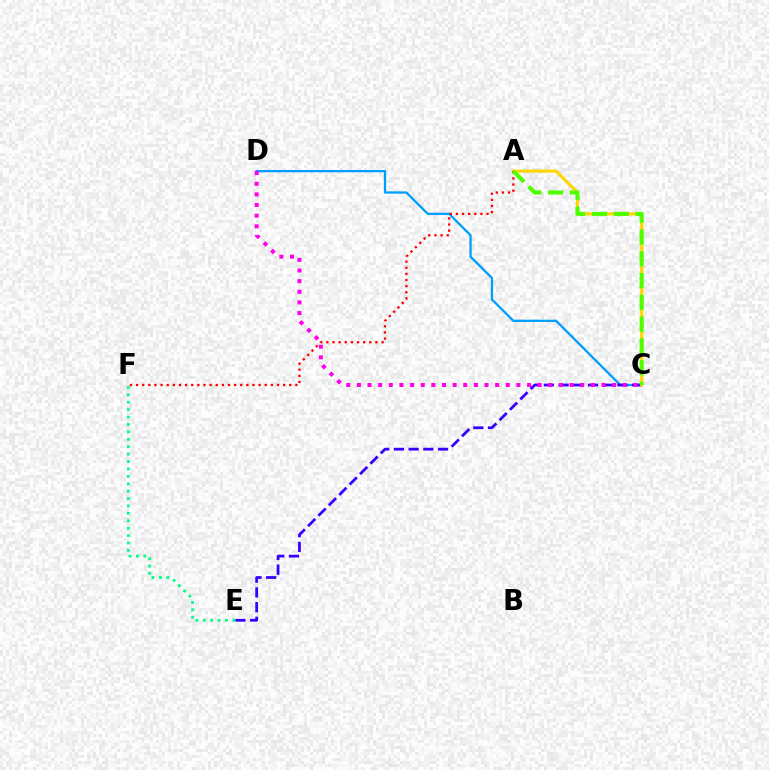{('C', 'D'): [{'color': '#009eff', 'line_style': 'solid', 'thickness': 1.64}, {'color': '#ff00ed', 'line_style': 'dotted', 'thickness': 2.89}], ('C', 'E'): [{'color': '#3700ff', 'line_style': 'dashed', 'thickness': 2.0}], ('E', 'F'): [{'color': '#00ff86', 'line_style': 'dotted', 'thickness': 2.01}], ('A', 'C'): [{'color': '#ffd500', 'line_style': 'solid', 'thickness': 2.22}, {'color': '#4fff00', 'line_style': 'dashed', 'thickness': 2.96}], ('A', 'F'): [{'color': '#ff0000', 'line_style': 'dotted', 'thickness': 1.66}]}